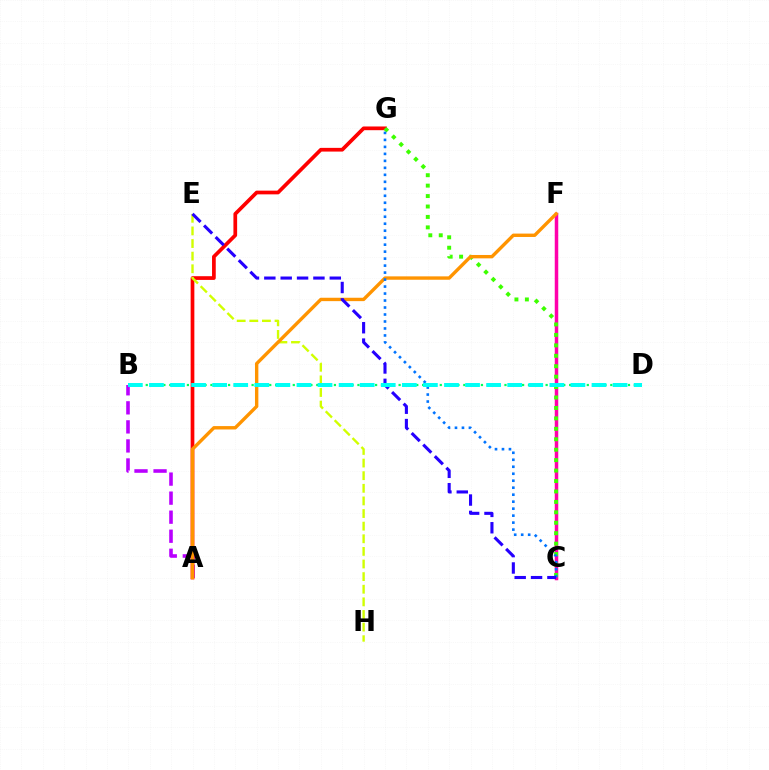{('A', 'B'): [{'color': '#b900ff', 'line_style': 'dashed', 'thickness': 2.59}], ('C', 'F'): [{'color': '#ff00ac', 'line_style': 'solid', 'thickness': 2.52}], ('A', 'G'): [{'color': '#ff0000', 'line_style': 'solid', 'thickness': 2.67}], ('E', 'H'): [{'color': '#d1ff00', 'line_style': 'dashed', 'thickness': 1.71}], ('C', 'G'): [{'color': '#3dff00', 'line_style': 'dotted', 'thickness': 2.84}, {'color': '#0074ff', 'line_style': 'dotted', 'thickness': 1.9}], ('A', 'F'): [{'color': '#ff9400', 'line_style': 'solid', 'thickness': 2.43}], ('B', 'D'): [{'color': '#00ff5c', 'line_style': 'dotted', 'thickness': 1.6}, {'color': '#00fff6', 'line_style': 'dashed', 'thickness': 2.86}], ('C', 'E'): [{'color': '#2500ff', 'line_style': 'dashed', 'thickness': 2.22}]}